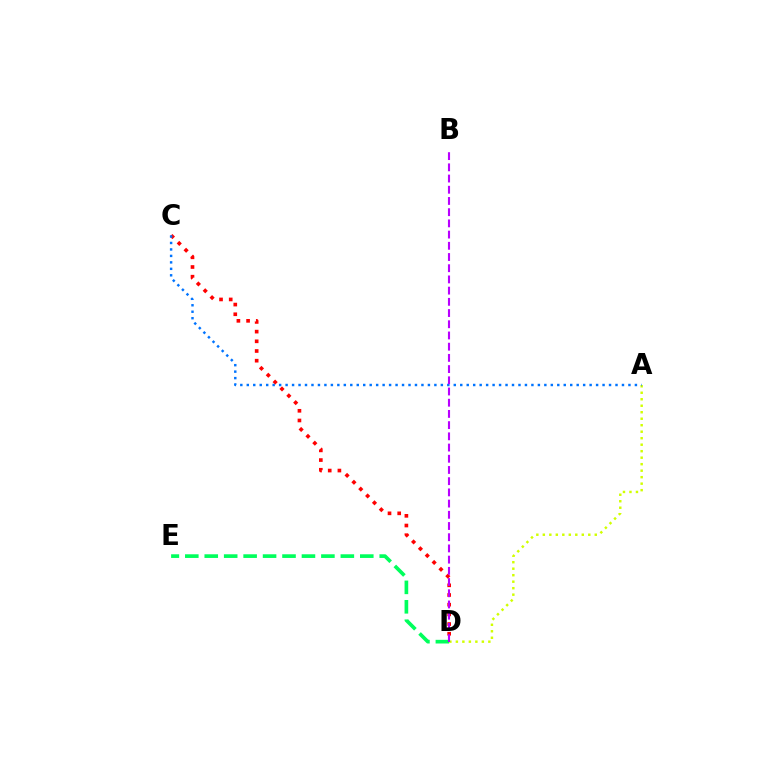{('D', 'E'): [{'color': '#00ff5c', 'line_style': 'dashed', 'thickness': 2.64}], ('A', 'D'): [{'color': '#d1ff00', 'line_style': 'dotted', 'thickness': 1.76}], ('C', 'D'): [{'color': '#ff0000', 'line_style': 'dotted', 'thickness': 2.63}], ('A', 'C'): [{'color': '#0074ff', 'line_style': 'dotted', 'thickness': 1.76}], ('B', 'D'): [{'color': '#b900ff', 'line_style': 'dashed', 'thickness': 1.52}]}